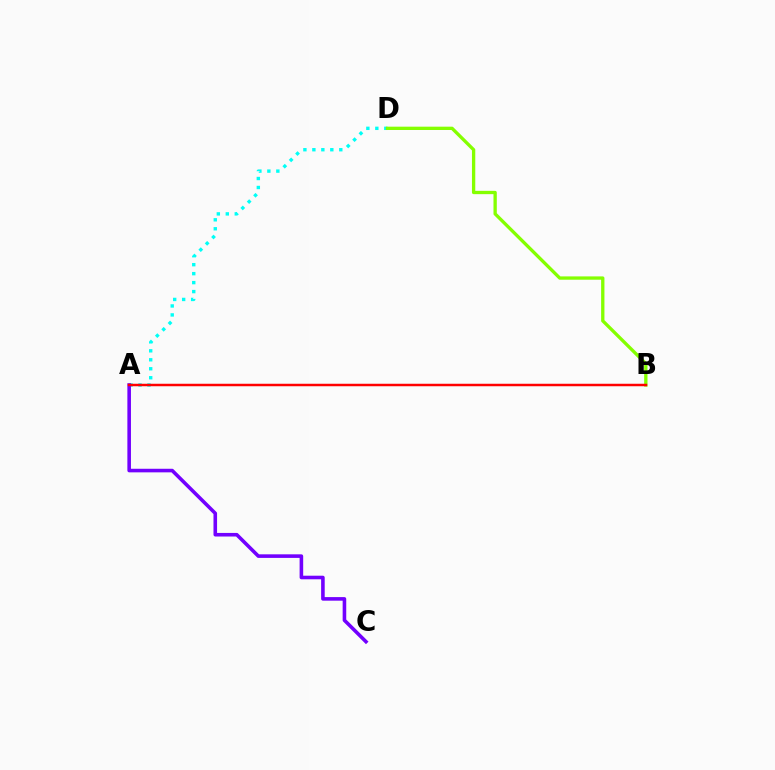{('A', 'D'): [{'color': '#00fff6', 'line_style': 'dotted', 'thickness': 2.44}], ('B', 'D'): [{'color': '#84ff00', 'line_style': 'solid', 'thickness': 2.39}], ('A', 'C'): [{'color': '#7200ff', 'line_style': 'solid', 'thickness': 2.58}], ('A', 'B'): [{'color': '#ff0000', 'line_style': 'solid', 'thickness': 1.79}]}